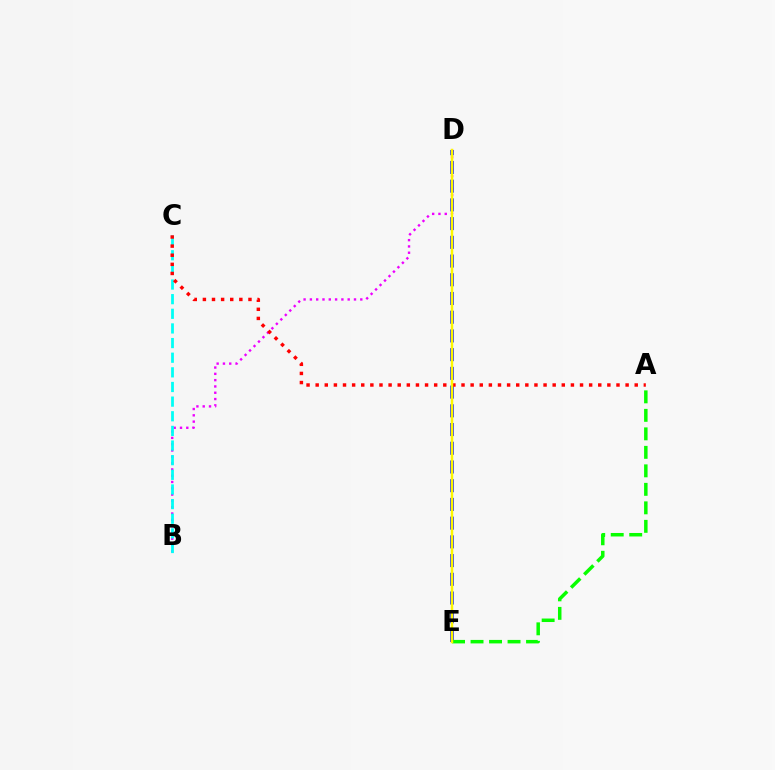{('B', 'D'): [{'color': '#ee00ff', 'line_style': 'dotted', 'thickness': 1.71}], ('D', 'E'): [{'color': '#0010ff', 'line_style': 'dashed', 'thickness': 2.54}, {'color': '#fcf500', 'line_style': 'solid', 'thickness': 1.77}], ('B', 'C'): [{'color': '#00fff6', 'line_style': 'dashed', 'thickness': 1.99}], ('A', 'C'): [{'color': '#ff0000', 'line_style': 'dotted', 'thickness': 2.48}], ('A', 'E'): [{'color': '#08ff00', 'line_style': 'dashed', 'thickness': 2.51}]}